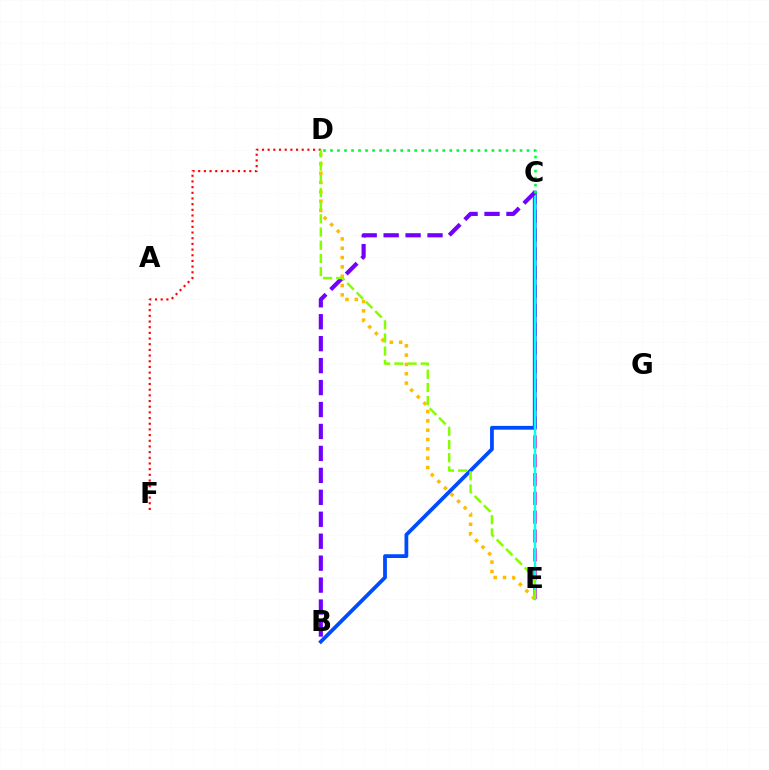{('C', 'E'): [{'color': '#ff00cf', 'line_style': 'dashed', 'thickness': 2.56}, {'color': '#00fff6', 'line_style': 'solid', 'thickness': 1.78}], ('D', 'E'): [{'color': '#ffbd00', 'line_style': 'dotted', 'thickness': 2.53}, {'color': '#84ff00', 'line_style': 'dashed', 'thickness': 1.79}], ('B', 'C'): [{'color': '#004bff', 'line_style': 'solid', 'thickness': 2.71}, {'color': '#7200ff', 'line_style': 'dashed', 'thickness': 2.98}], ('D', 'F'): [{'color': '#ff0000', 'line_style': 'dotted', 'thickness': 1.54}], ('C', 'D'): [{'color': '#00ff39', 'line_style': 'dotted', 'thickness': 1.91}]}